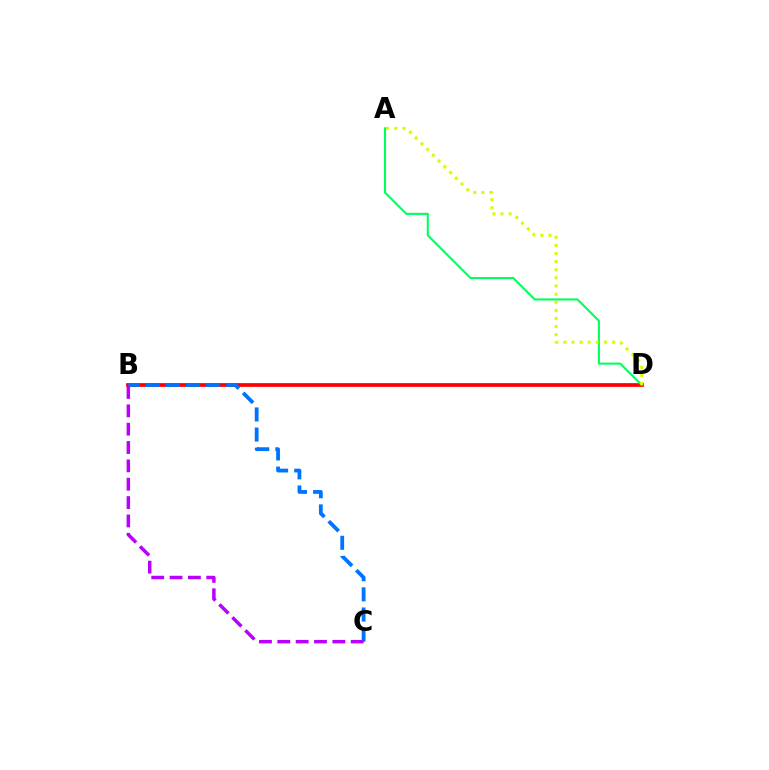{('B', 'D'): [{'color': '#ff0000', 'line_style': 'solid', 'thickness': 2.69}], ('A', 'D'): [{'color': '#00ff5c', 'line_style': 'solid', 'thickness': 1.5}, {'color': '#d1ff00', 'line_style': 'dotted', 'thickness': 2.21}], ('B', 'C'): [{'color': '#0074ff', 'line_style': 'dashed', 'thickness': 2.74}, {'color': '#b900ff', 'line_style': 'dashed', 'thickness': 2.49}]}